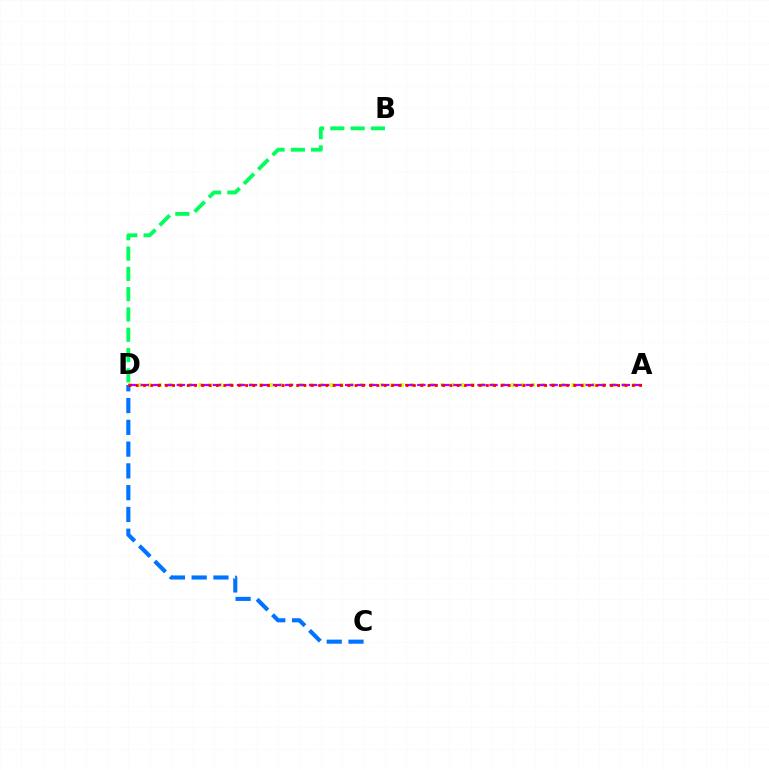{('B', 'D'): [{'color': '#00ff5c', 'line_style': 'dashed', 'thickness': 2.76}], ('A', 'D'): [{'color': '#d1ff00', 'line_style': 'dotted', 'thickness': 2.74}, {'color': '#b900ff', 'line_style': 'dashed', 'thickness': 1.63}, {'color': '#ff0000', 'line_style': 'dotted', 'thickness': 1.98}], ('C', 'D'): [{'color': '#0074ff', 'line_style': 'dashed', 'thickness': 2.96}]}